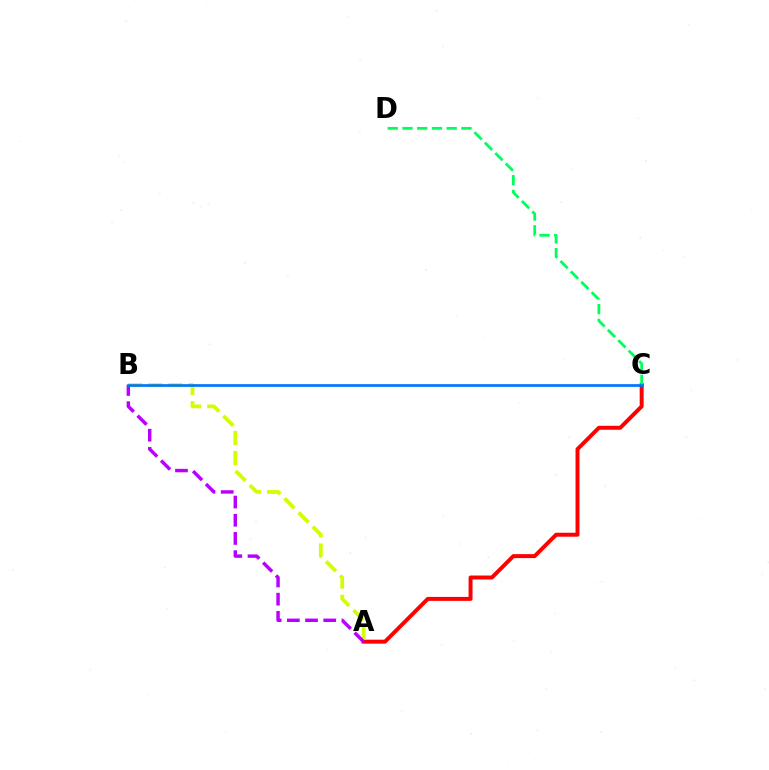{('A', 'C'): [{'color': '#ff0000', 'line_style': 'solid', 'thickness': 2.85}], ('A', 'B'): [{'color': '#d1ff00', 'line_style': 'dashed', 'thickness': 2.72}, {'color': '#b900ff', 'line_style': 'dashed', 'thickness': 2.47}], ('C', 'D'): [{'color': '#00ff5c', 'line_style': 'dashed', 'thickness': 2.0}], ('B', 'C'): [{'color': '#0074ff', 'line_style': 'solid', 'thickness': 1.92}]}